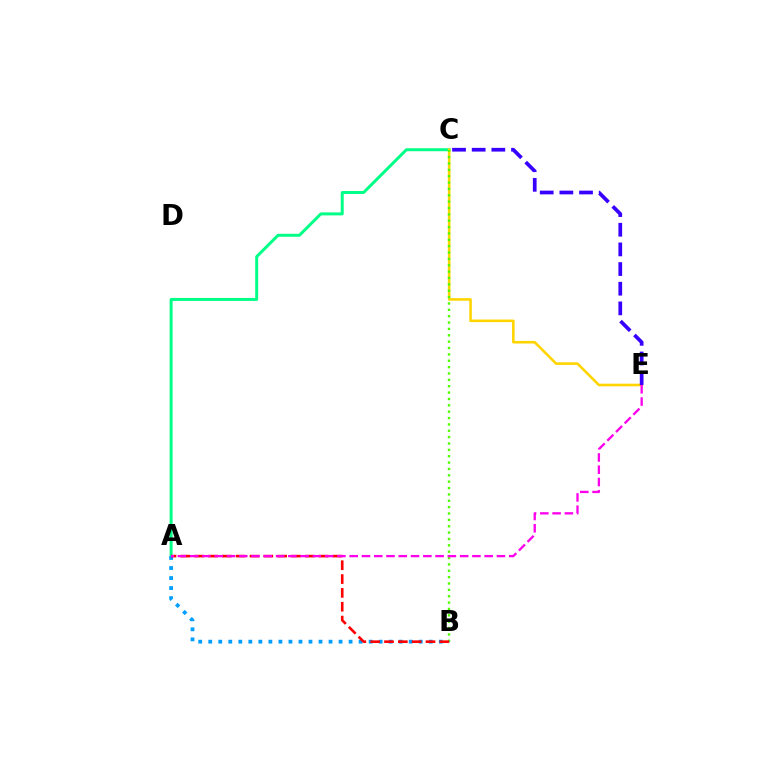{('A', 'C'): [{'color': '#00ff86', 'line_style': 'solid', 'thickness': 2.14}], ('C', 'E'): [{'color': '#ffd500', 'line_style': 'solid', 'thickness': 1.87}, {'color': '#3700ff', 'line_style': 'dashed', 'thickness': 2.67}], ('B', 'C'): [{'color': '#4fff00', 'line_style': 'dotted', 'thickness': 1.73}], ('A', 'B'): [{'color': '#009eff', 'line_style': 'dotted', 'thickness': 2.72}, {'color': '#ff0000', 'line_style': 'dashed', 'thickness': 1.88}], ('A', 'E'): [{'color': '#ff00ed', 'line_style': 'dashed', 'thickness': 1.67}]}